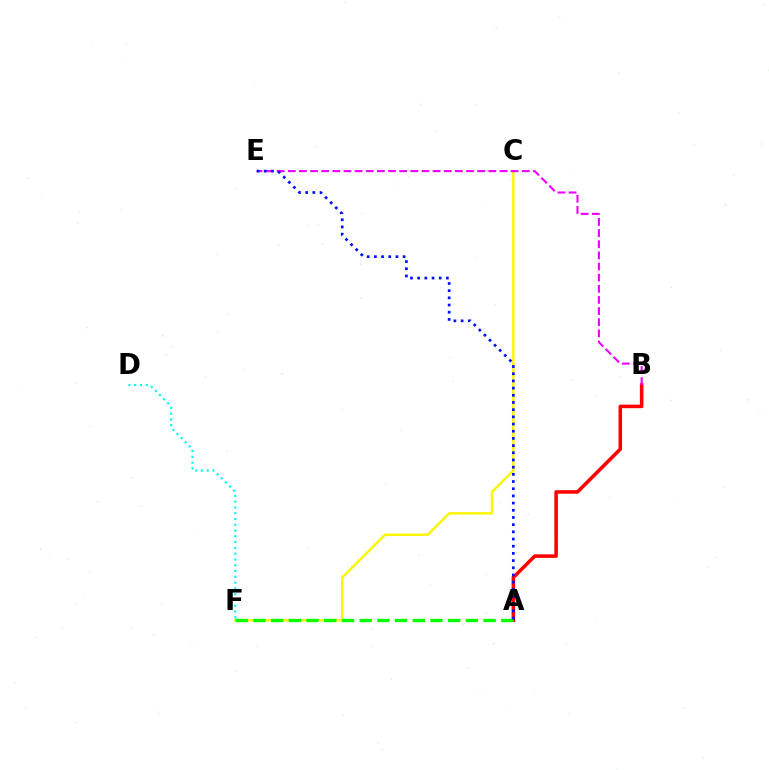{('C', 'F'): [{'color': '#fcf500', 'line_style': 'solid', 'thickness': 1.73}], ('A', 'B'): [{'color': '#ff0000', 'line_style': 'solid', 'thickness': 2.56}], ('B', 'E'): [{'color': '#ee00ff', 'line_style': 'dashed', 'thickness': 1.51}], ('A', 'F'): [{'color': '#08ff00', 'line_style': 'dashed', 'thickness': 2.41}], ('A', 'E'): [{'color': '#0010ff', 'line_style': 'dotted', 'thickness': 1.95}], ('D', 'F'): [{'color': '#00fff6', 'line_style': 'dotted', 'thickness': 1.57}]}